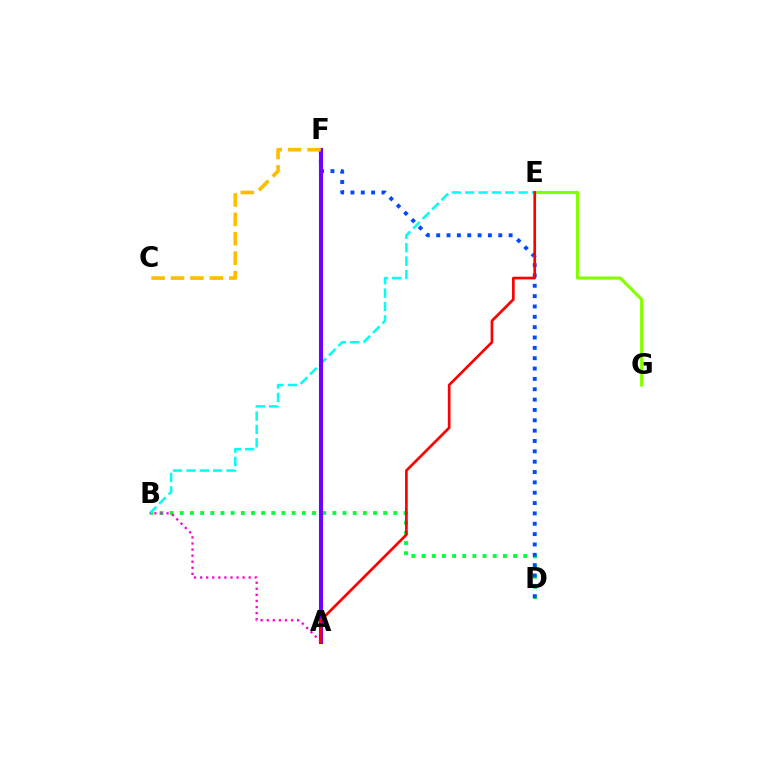{('B', 'D'): [{'color': '#00ff39', 'line_style': 'dotted', 'thickness': 2.76}], ('D', 'F'): [{'color': '#004bff', 'line_style': 'dotted', 'thickness': 2.81}], ('B', 'E'): [{'color': '#00fff6', 'line_style': 'dashed', 'thickness': 1.81}], ('A', 'F'): [{'color': '#7200ff', 'line_style': 'solid', 'thickness': 2.93}], ('E', 'G'): [{'color': '#84ff00', 'line_style': 'solid', 'thickness': 2.27}], ('C', 'F'): [{'color': '#ffbd00', 'line_style': 'dashed', 'thickness': 2.64}], ('A', 'B'): [{'color': '#ff00cf', 'line_style': 'dotted', 'thickness': 1.65}], ('A', 'E'): [{'color': '#ff0000', 'line_style': 'solid', 'thickness': 1.94}]}